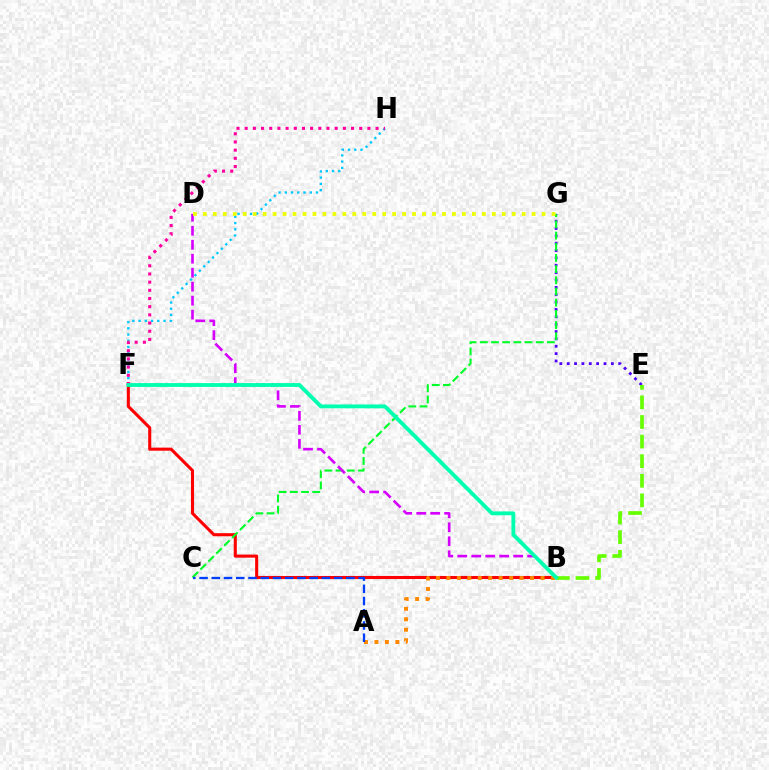{('F', 'H'): [{'color': '#00c7ff', 'line_style': 'dotted', 'thickness': 1.69}, {'color': '#ff00a0', 'line_style': 'dotted', 'thickness': 2.22}], ('B', 'F'): [{'color': '#ff0000', 'line_style': 'solid', 'thickness': 2.22}, {'color': '#00ffaf', 'line_style': 'solid', 'thickness': 2.76}], ('E', 'G'): [{'color': '#4f00ff', 'line_style': 'dotted', 'thickness': 2.0}], ('C', 'G'): [{'color': '#00ff27', 'line_style': 'dashed', 'thickness': 1.52}], ('B', 'D'): [{'color': '#d600ff', 'line_style': 'dashed', 'thickness': 1.9}], ('A', 'B'): [{'color': '#ff8800', 'line_style': 'dotted', 'thickness': 2.84}], ('B', 'E'): [{'color': '#66ff00', 'line_style': 'dashed', 'thickness': 2.66}], ('A', 'C'): [{'color': '#003fff', 'line_style': 'dashed', 'thickness': 1.66}], ('D', 'G'): [{'color': '#eeff00', 'line_style': 'dotted', 'thickness': 2.71}]}